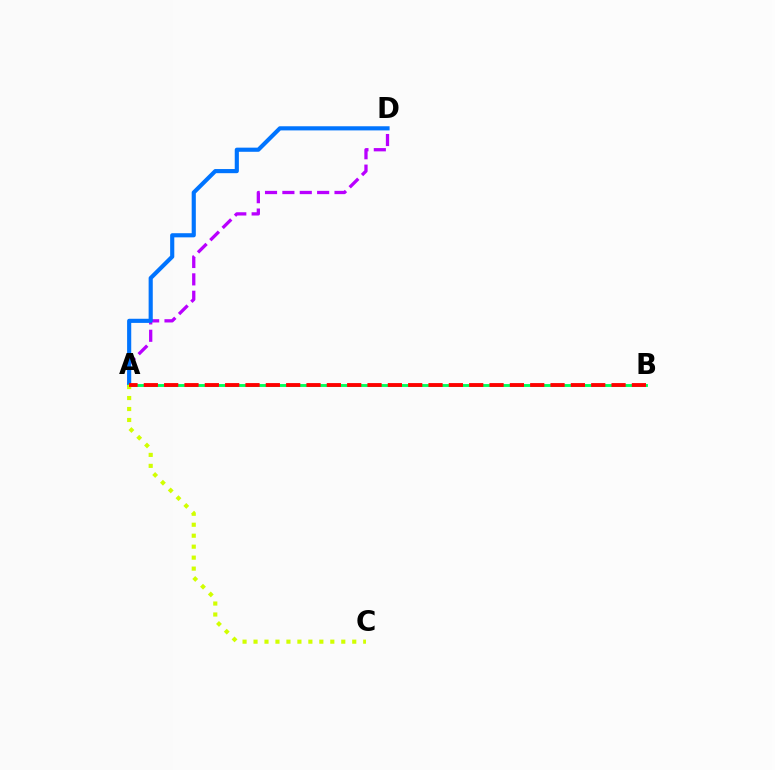{('A', 'D'): [{'color': '#b900ff', 'line_style': 'dashed', 'thickness': 2.36}, {'color': '#0074ff', 'line_style': 'solid', 'thickness': 2.98}], ('A', 'B'): [{'color': '#00ff5c', 'line_style': 'solid', 'thickness': 2.08}, {'color': '#ff0000', 'line_style': 'dashed', 'thickness': 2.76}], ('A', 'C'): [{'color': '#d1ff00', 'line_style': 'dotted', 'thickness': 2.98}]}